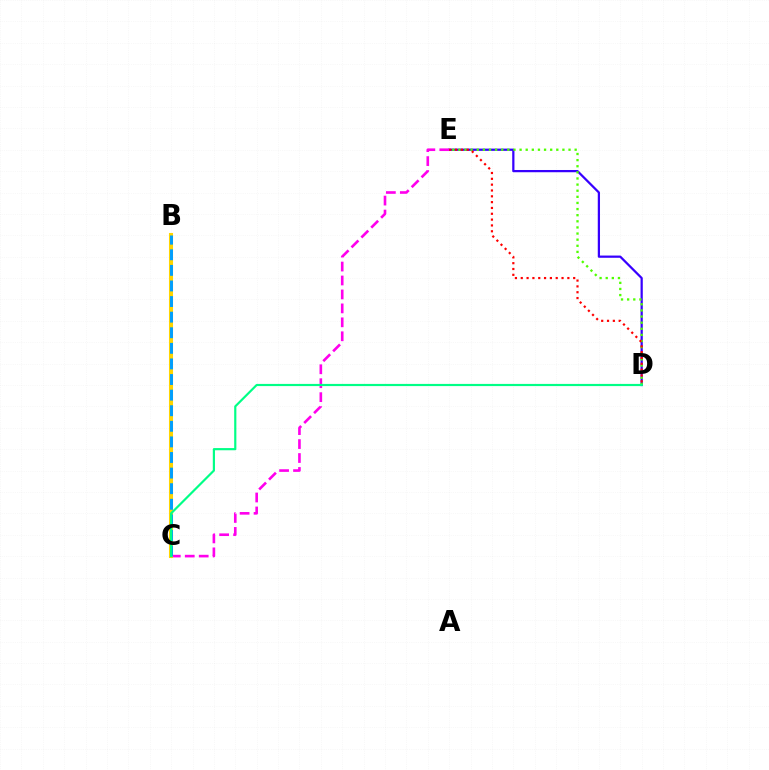{('D', 'E'): [{'color': '#3700ff', 'line_style': 'solid', 'thickness': 1.61}, {'color': '#4fff00', 'line_style': 'dotted', 'thickness': 1.66}, {'color': '#ff0000', 'line_style': 'dotted', 'thickness': 1.58}], ('C', 'E'): [{'color': '#ff00ed', 'line_style': 'dashed', 'thickness': 1.89}], ('B', 'C'): [{'color': '#ffd500', 'line_style': 'solid', 'thickness': 2.93}, {'color': '#009eff', 'line_style': 'dashed', 'thickness': 2.12}], ('C', 'D'): [{'color': '#00ff86', 'line_style': 'solid', 'thickness': 1.57}]}